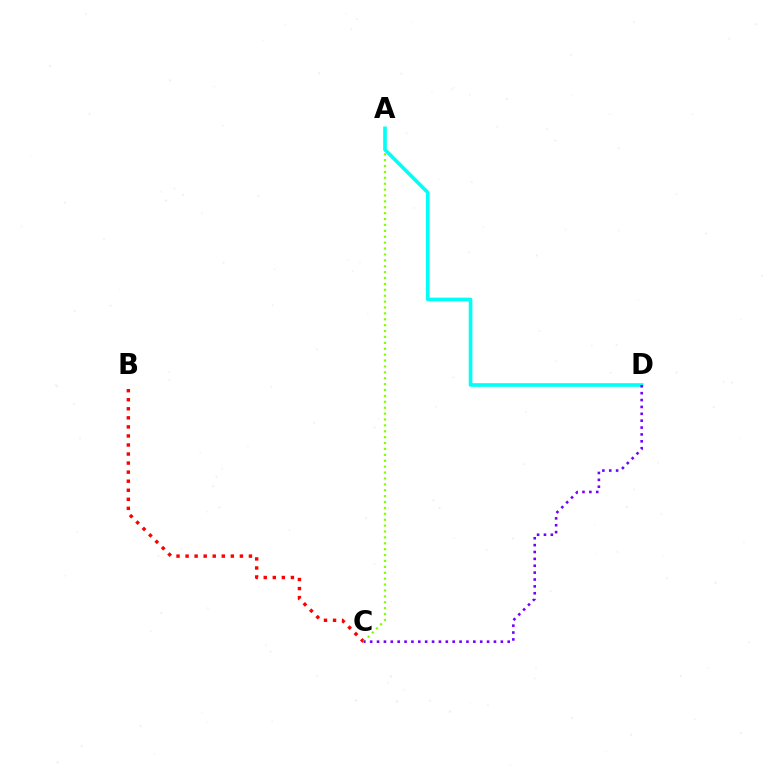{('B', 'C'): [{'color': '#ff0000', 'line_style': 'dotted', 'thickness': 2.46}], ('A', 'C'): [{'color': '#84ff00', 'line_style': 'dotted', 'thickness': 1.6}], ('A', 'D'): [{'color': '#00fff6', 'line_style': 'solid', 'thickness': 2.61}], ('C', 'D'): [{'color': '#7200ff', 'line_style': 'dotted', 'thickness': 1.87}]}